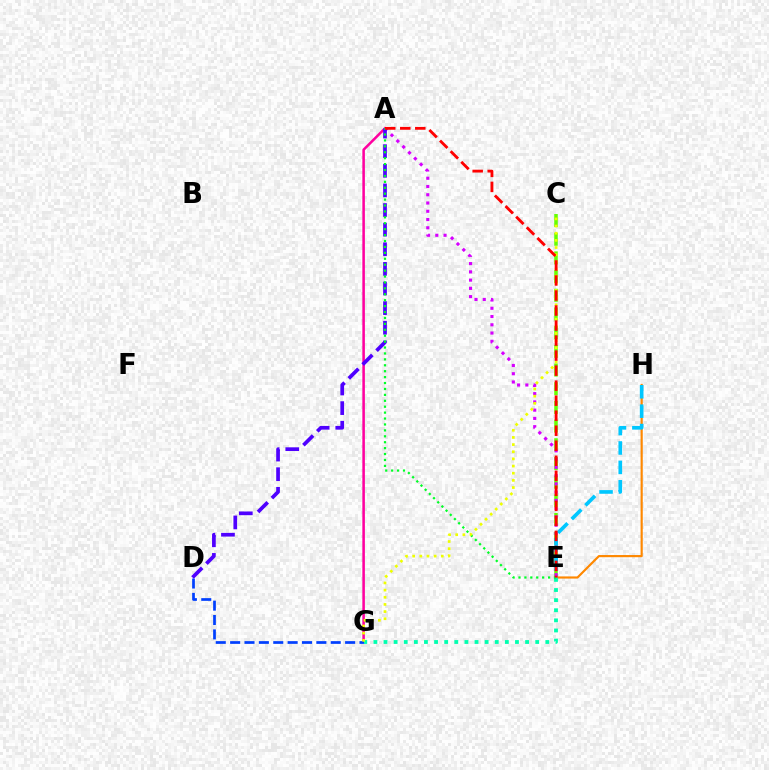{('A', 'G'): [{'color': '#ff00a0', 'line_style': 'solid', 'thickness': 1.84}], ('C', 'E'): [{'color': '#66ff00', 'line_style': 'dashed', 'thickness': 2.54}], ('A', 'E'): [{'color': '#d600ff', 'line_style': 'dotted', 'thickness': 2.24}, {'color': '#00ff27', 'line_style': 'dotted', 'thickness': 1.61}, {'color': '#ff0000', 'line_style': 'dashed', 'thickness': 2.04}], ('D', 'G'): [{'color': '#003fff', 'line_style': 'dashed', 'thickness': 1.95}], ('E', 'H'): [{'color': '#ff8800', 'line_style': 'solid', 'thickness': 1.56}, {'color': '#00c7ff', 'line_style': 'dashed', 'thickness': 2.64}], ('E', 'G'): [{'color': '#00ffaf', 'line_style': 'dotted', 'thickness': 2.75}], ('A', 'D'): [{'color': '#4f00ff', 'line_style': 'dashed', 'thickness': 2.67}], ('C', 'G'): [{'color': '#eeff00', 'line_style': 'dotted', 'thickness': 1.95}]}